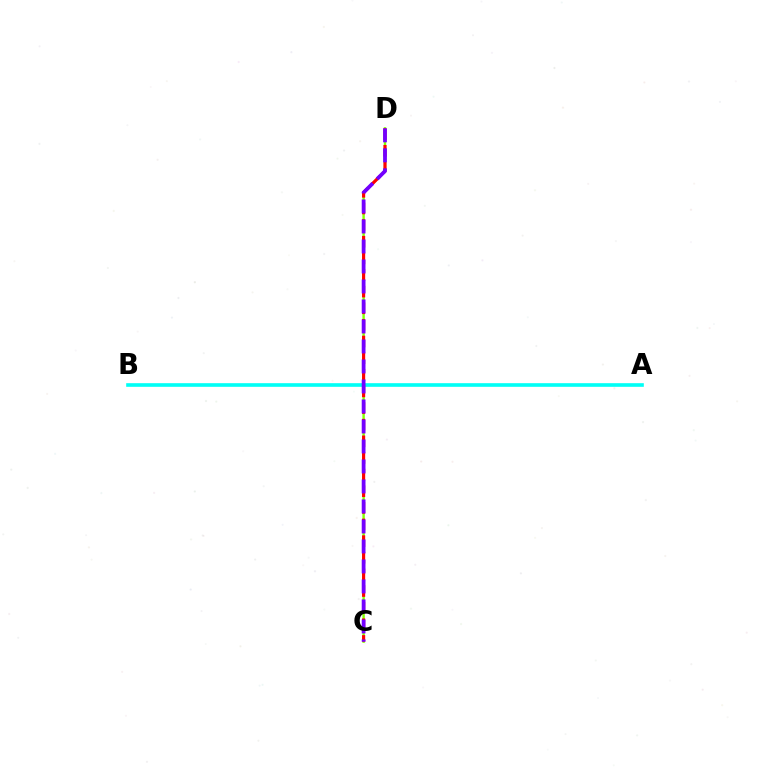{('C', 'D'): [{'color': '#84ff00', 'line_style': 'solid', 'thickness': 1.72}, {'color': '#ff0000', 'line_style': 'dashed', 'thickness': 2.26}, {'color': '#7200ff', 'line_style': 'dashed', 'thickness': 2.72}], ('A', 'B'): [{'color': '#00fff6', 'line_style': 'solid', 'thickness': 2.61}]}